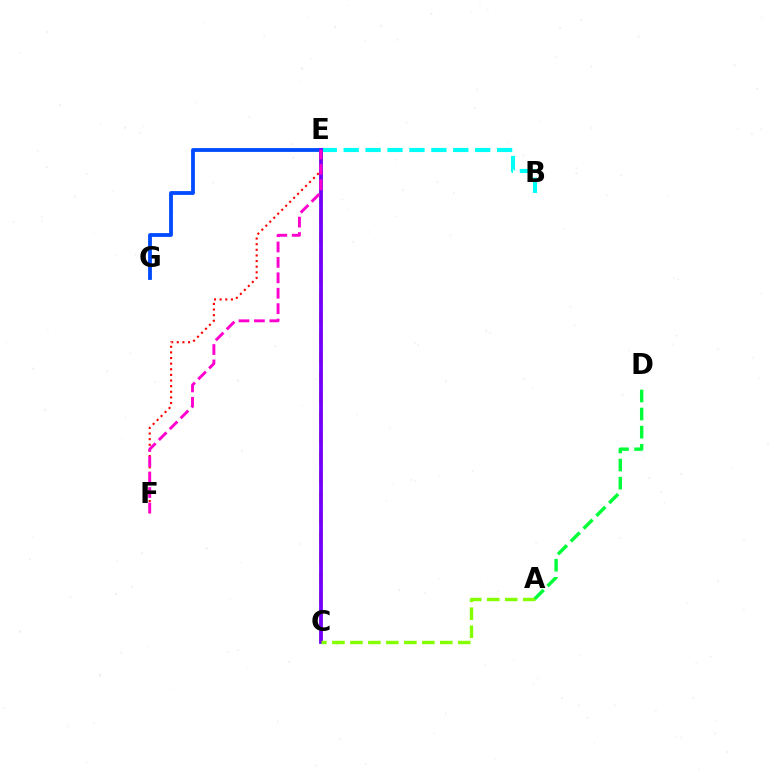{('B', 'E'): [{'color': '#00fff6', 'line_style': 'dashed', 'thickness': 2.98}], ('E', 'F'): [{'color': '#ff0000', 'line_style': 'dotted', 'thickness': 1.53}, {'color': '#ff00cf', 'line_style': 'dashed', 'thickness': 2.09}], ('E', 'G'): [{'color': '#004bff', 'line_style': 'solid', 'thickness': 2.74}], ('C', 'E'): [{'color': '#ffbd00', 'line_style': 'dashed', 'thickness': 2.72}, {'color': '#7200ff', 'line_style': 'solid', 'thickness': 2.72}], ('A', 'C'): [{'color': '#84ff00', 'line_style': 'dashed', 'thickness': 2.44}], ('A', 'D'): [{'color': '#00ff39', 'line_style': 'dashed', 'thickness': 2.46}]}